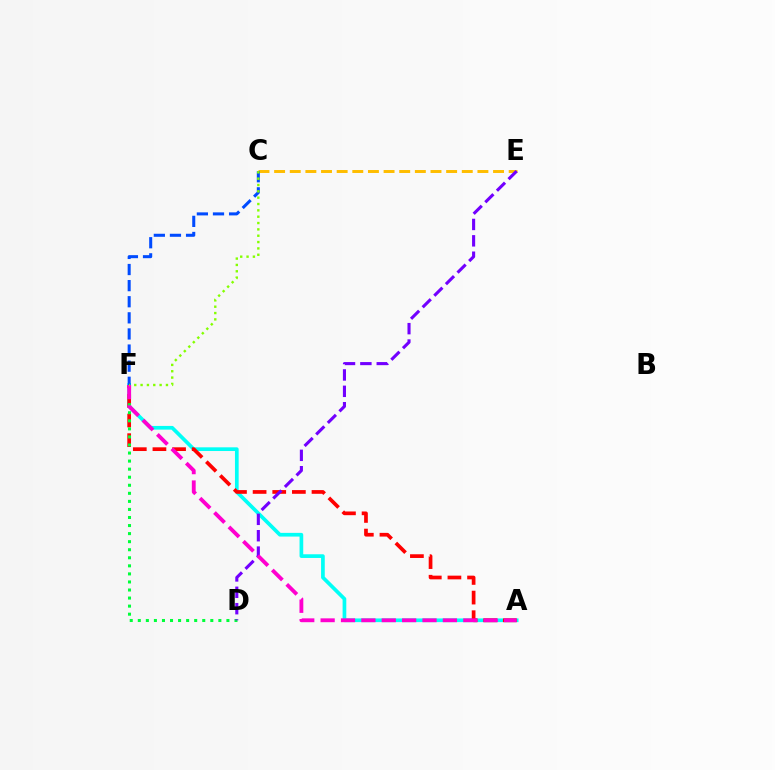{('A', 'F'): [{'color': '#00fff6', 'line_style': 'solid', 'thickness': 2.66}, {'color': '#ff0000', 'line_style': 'dashed', 'thickness': 2.67}, {'color': '#ff00cf', 'line_style': 'dashed', 'thickness': 2.77}], ('C', 'E'): [{'color': '#ffbd00', 'line_style': 'dashed', 'thickness': 2.12}], ('C', 'F'): [{'color': '#004bff', 'line_style': 'dashed', 'thickness': 2.19}, {'color': '#84ff00', 'line_style': 'dotted', 'thickness': 1.72}], ('D', 'F'): [{'color': '#00ff39', 'line_style': 'dotted', 'thickness': 2.19}], ('D', 'E'): [{'color': '#7200ff', 'line_style': 'dashed', 'thickness': 2.23}]}